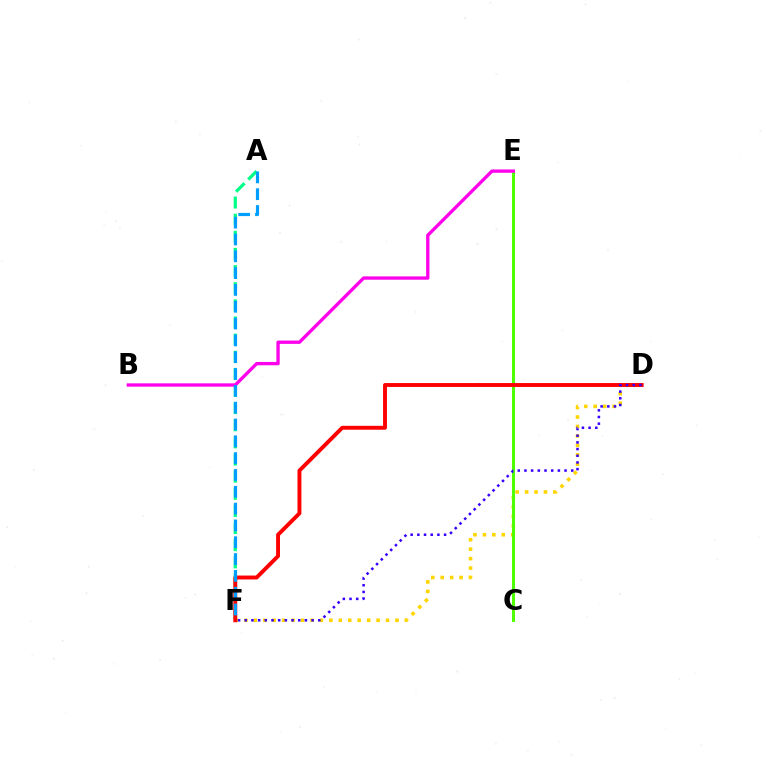{('A', 'F'): [{'color': '#00ff86', 'line_style': 'dashed', 'thickness': 2.33}, {'color': '#009eff', 'line_style': 'dashed', 'thickness': 2.29}], ('D', 'F'): [{'color': '#ffd500', 'line_style': 'dotted', 'thickness': 2.57}, {'color': '#ff0000', 'line_style': 'solid', 'thickness': 2.81}, {'color': '#3700ff', 'line_style': 'dotted', 'thickness': 1.82}], ('C', 'E'): [{'color': '#4fff00', 'line_style': 'solid', 'thickness': 2.18}], ('B', 'E'): [{'color': '#ff00ed', 'line_style': 'solid', 'thickness': 2.39}]}